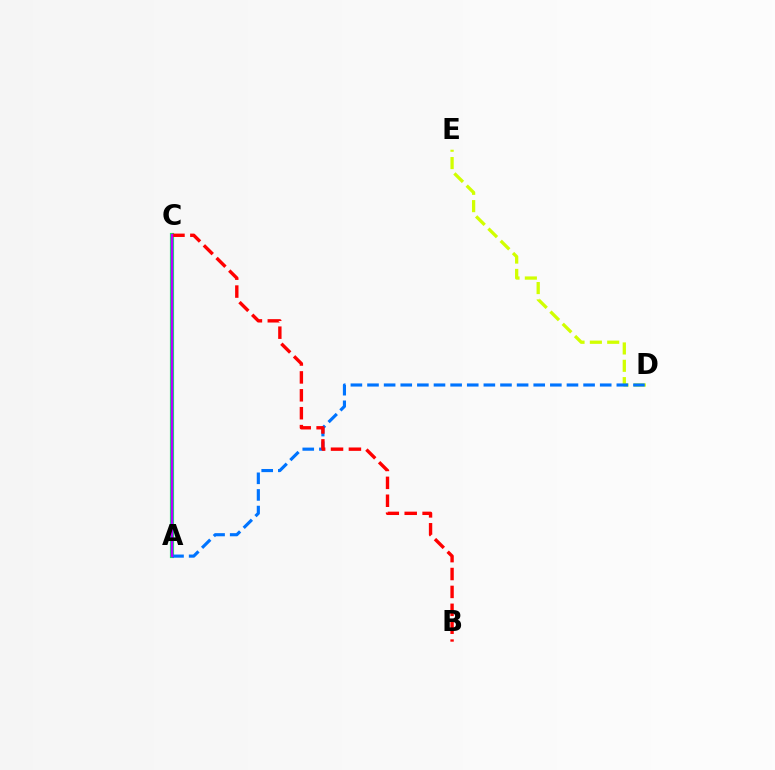{('A', 'C'): [{'color': '#00ff5c', 'line_style': 'solid', 'thickness': 2.99}, {'color': '#b900ff', 'line_style': 'solid', 'thickness': 1.77}], ('D', 'E'): [{'color': '#d1ff00', 'line_style': 'dashed', 'thickness': 2.36}], ('A', 'D'): [{'color': '#0074ff', 'line_style': 'dashed', 'thickness': 2.26}], ('B', 'C'): [{'color': '#ff0000', 'line_style': 'dashed', 'thickness': 2.43}]}